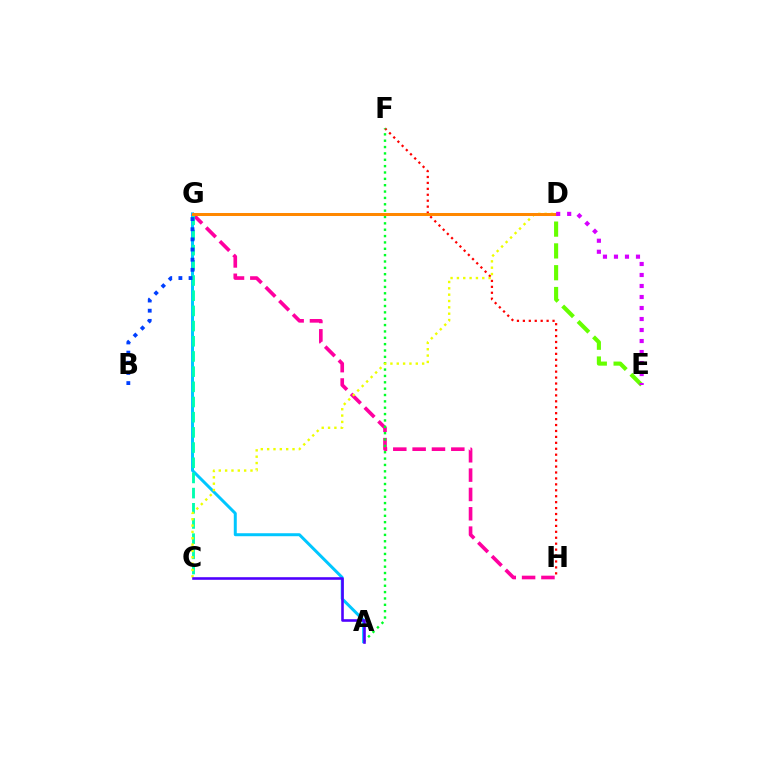{('A', 'G'): [{'color': '#00c7ff', 'line_style': 'solid', 'thickness': 2.15}], ('G', 'H'): [{'color': '#ff00a0', 'line_style': 'dashed', 'thickness': 2.63}], ('C', 'G'): [{'color': '#00ffaf', 'line_style': 'dashed', 'thickness': 2.06}], ('F', 'H'): [{'color': '#ff0000', 'line_style': 'dotted', 'thickness': 1.61}], ('A', 'F'): [{'color': '#00ff27', 'line_style': 'dotted', 'thickness': 1.73}], ('C', 'D'): [{'color': '#eeff00', 'line_style': 'dotted', 'thickness': 1.72}], ('B', 'G'): [{'color': '#003fff', 'line_style': 'dotted', 'thickness': 2.76}], ('D', 'E'): [{'color': '#66ff00', 'line_style': 'dashed', 'thickness': 2.96}, {'color': '#d600ff', 'line_style': 'dotted', 'thickness': 2.99}], ('D', 'G'): [{'color': '#ff8800', 'line_style': 'solid', 'thickness': 2.16}], ('A', 'C'): [{'color': '#4f00ff', 'line_style': 'solid', 'thickness': 1.87}]}